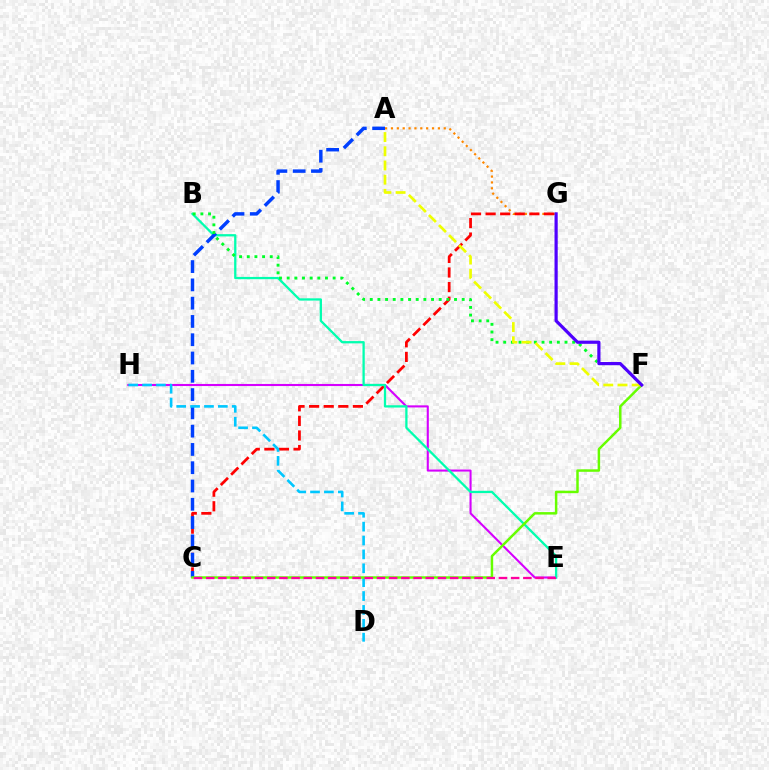{('A', 'G'): [{'color': '#ff8800', 'line_style': 'dotted', 'thickness': 1.59}], ('E', 'H'): [{'color': '#d600ff', 'line_style': 'solid', 'thickness': 1.51}], ('C', 'G'): [{'color': '#ff0000', 'line_style': 'dashed', 'thickness': 1.98}], ('B', 'E'): [{'color': '#00ffaf', 'line_style': 'solid', 'thickness': 1.64}], ('A', 'C'): [{'color': '#003fff', 'line_style': 'dashed', 'thickness': 2.48}], ('B', 'F'): [{'color': '#00ff27', 'line_style': 'dotted', 'thickness': 2.08}], ('D', 'H'): [{'color': '#00c7ff', 'line_style': 'dashed', 'thickness': 1.89}], ('C', 'F'): [{'color': '#66ff00', 'line_style': 'solid', 'thickness': 1.79}], ('C', 'E'): [{'color': '#ff00a0', 'line_style': 'dashed', 'thickness': 1.66}], ('A', 'F'): [{'color': '#eeff00', 'line_style': 'dashed', 'thickness': 1.93}], ('F', 'G'): [{'color': '#4f00ff', 'line_style': 'solid', 'thickness': 2.3}]}